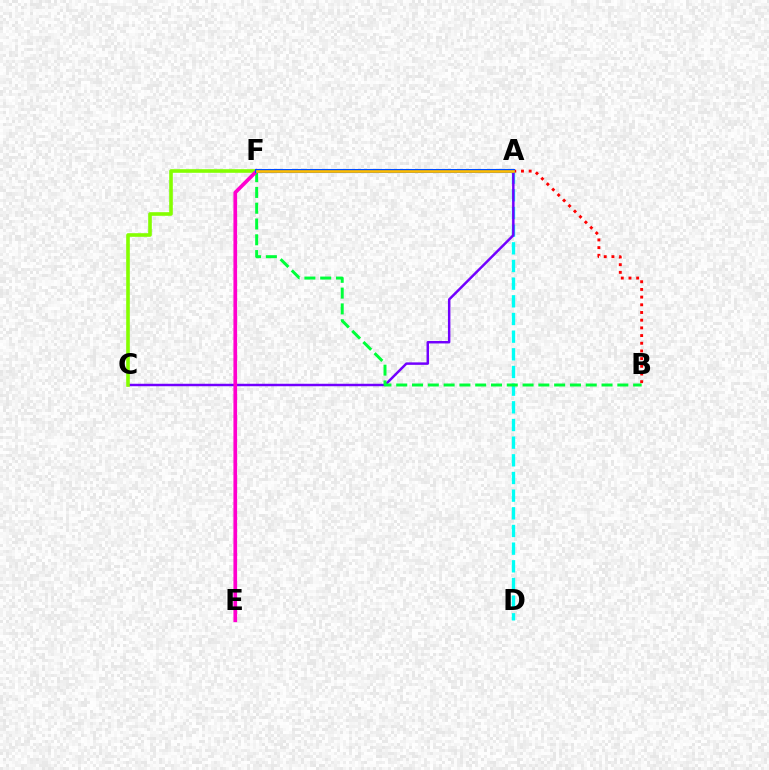{('A', 'D'): [{'color': '#00fff6', 'line_style': 'dashed', 'thickness': 2.4}], ('A', 'C'): [{'color': '#7200ff', 'line_style': 'solid', 'thickness': 1.78}], ('B', 'F'): [{'color': '#00ff39', 'line_style': 'dashed', 'thickness': 2.15}], ('C', 'F'): [{'color': '#84ff00', 'line_style': 'solid', 'thickness': 2.6}], ('A', 'B'): [{'color': '#ff0000', 'line_style': 'dotted', 'thickness': 2.09}], ('E', 'F'): [{'color': '#ff00cf', 'line_style': 'solid', 'thickness': 2.66}], ('A', 'F'): [{'color': '#004bff', 'line_style': 'solid', 'thickness': 2.91}, {'color': '#ffbd00', 'line_style': 'solid', 'thickness': 1.91}]}